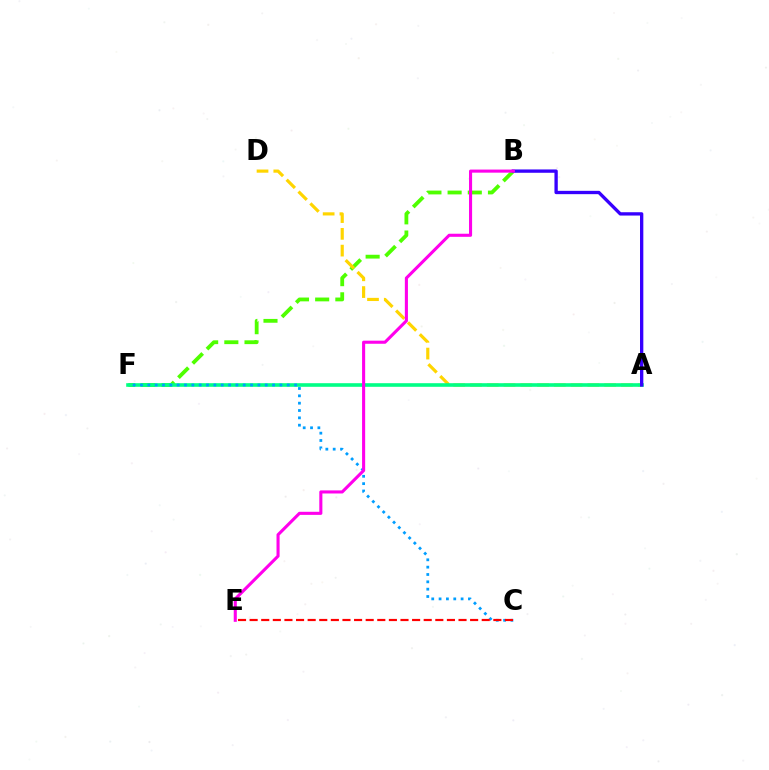{('B', 'F'): [{'color': '#4fff00', 'line_style': 'dashed', 'thickness': 2.74}], ('A', 'D'): [{'color': '#ffd500', 'line_style': 'dashed', 'thickness': 2.28}], ('A', 'F'): [{'color': '#00ff86', 'line_style': 'solid', 'thickness': 2.6}], ('C', 'F'): [{'color': '#009eff', 'line_style': 'dotted', 'thickness': 1.99}], ('A', 'B'): [{'color': '#3700ff', 'line_style': 'solid', 'thickness': 2.39}], ('C', 'E'): [{'color': '#ff0000', 'line_style': 'dashed', 'thickness': 1.58}], ('B', 'E'): [{'color': '#ff00ed', 'line_style': 'solid', 'thickness': 2.22}]}